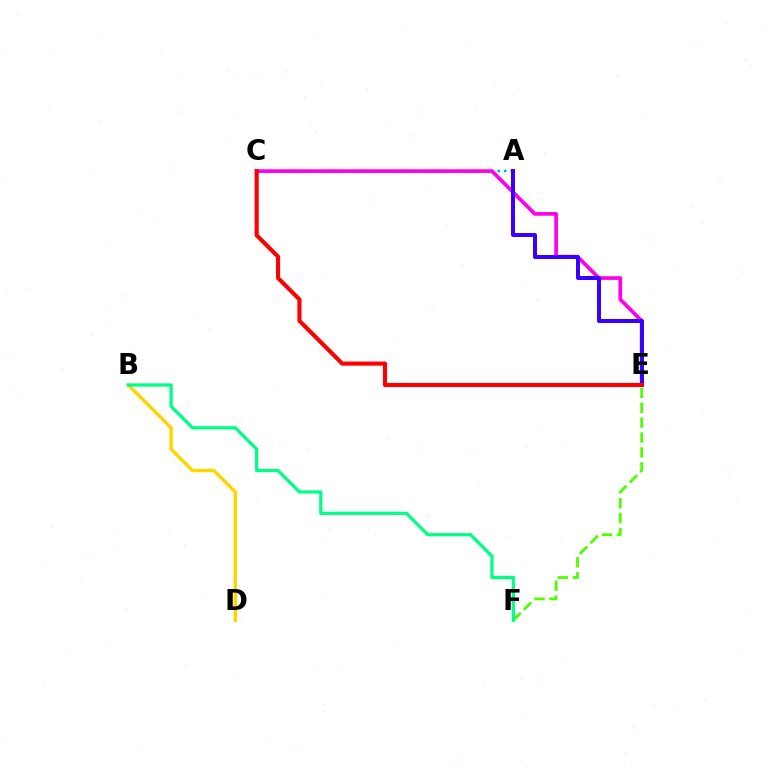{('B', 'D'): [{'color': '#ffd500', 'line_style': 'solid', 'thickness': 2.46}], ('A', 'C'): [{'color': '#009eff', 'line_style': 'dotted', 'thickness': 1.78}], ('E', 'F'): [{'color': '#4fff00', 'line_style': 'dashed', 'thickness': 2.02}], ('B', 'F'): [{'color': '#00ff86', 'line_style': 'solid', 'thickness': 2.35}], ('C', 'E'): [{'color': '#ff00ed', 'line_style': 'solid', 'thickness': 2.67}, {'color': '#ff0000', 'line_style': 'solid', 'thickness': 2.95}], ('A', 'E'): [{'color': '#3700ff', 'line_style': 'solid', 'thickness': 2.87}]}